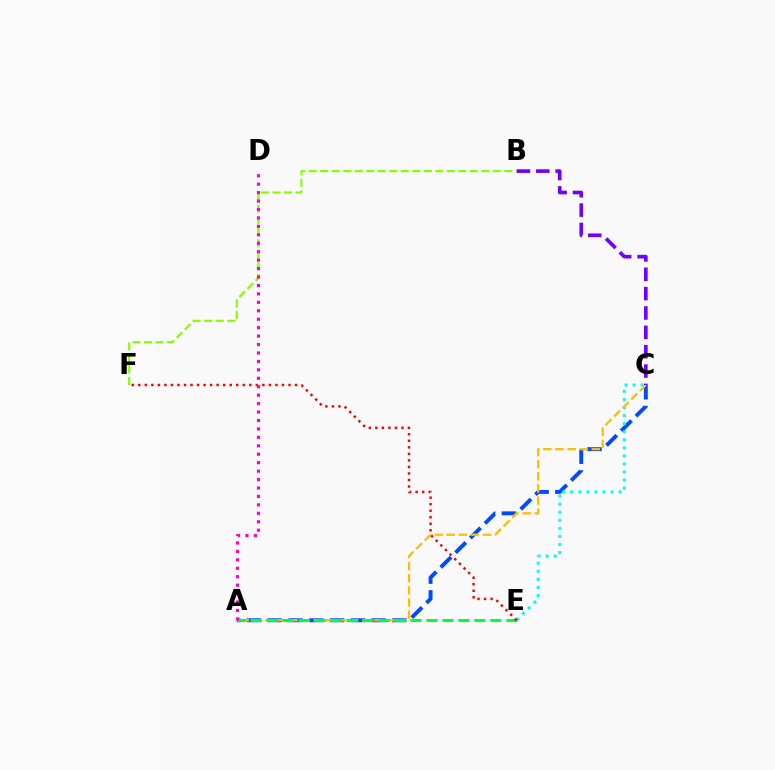{('A', 'C'): [{'color': '#004bff', 'line_style': 'dashed', 'thickness': 2.82}, {'color': '#ffbd00', 'line_style': 'dashed', 'thickness': 1.65}], ('C', 'E'): [{'color': '#00fff6', 'line_style': 'dotted', 'thickness': 2.19}], ('B', 'F'): [{'color': '#84ff00', 'line_style': 'dashed', 'thickness': 1.56}], ('A', 'E'): [{'color': '#00ff39', 'line_style': 'dashed', 'thickness': 2.17}], ('B', 'C'): [{'color': '#7200ff', 'line_style': 'dashed', 'thickness': 2.63}], ('E', 'F'): [{'color': '#ff0000', 'line_style': 'dotted', 'thickness': 1.77}], ('A', 'D'): [{'color': '#ff00cf', 'line_style': 'dotted', 'thickness': 2.29}]}